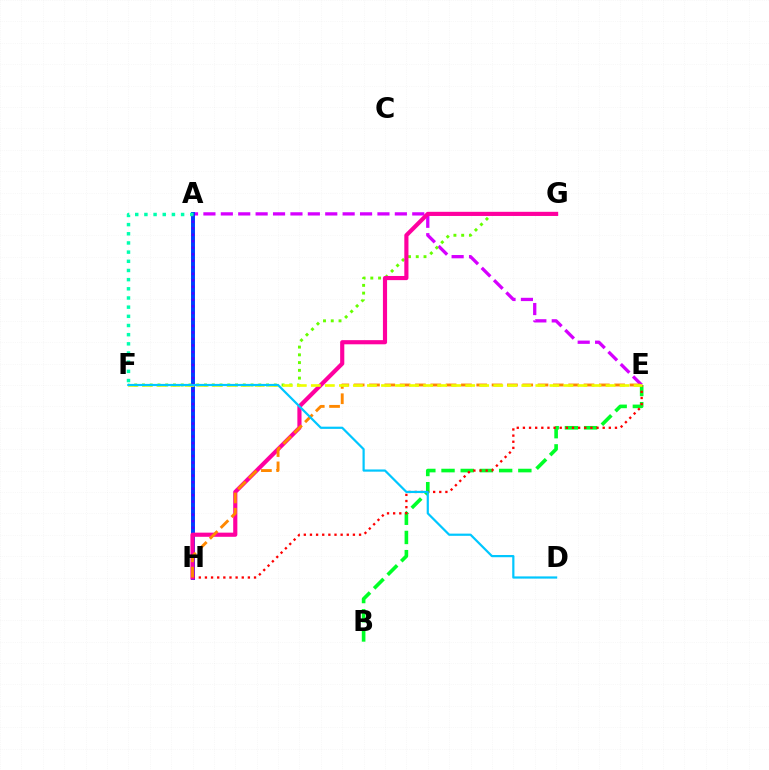{('B', 'E'): [{'color': '#00ff27', 'line_style': 'dashed', 'thickness': 2.61}], ('A', 'E'): [{'color': '#d600ff', 'line_style': 'dashed', 'thickness': 2.36}], ('A', 'H'): [{'color': '#003fff', 'line_style': 'solid', 'thickness': 2.84}, {'color': '#4f00ff', 'line_style': 'dotted', 'thickness': 1.77}], ('E', 'H'): [{'color': '#ff0000', 'line_style': 'dotted', 'thickness': 1.67}, {'color': '#ff8800', 'line_style': 'dashed', 'thickness': 2.08}], ('F', 'G'): [{'color': '#66ff00', 'line_style': 'dotted', 'thickness': 2.11}], ('G', 'H'): [{'color': '#ff00a0', 'line_style': 'solid', 'thickness': 2.99}], ('E', 'F'): [{'color': '#eeff00', 'line_style': 'dashed', 'thickness': 1.91}], ('D', 'F'): [{'color': '#00c7ff', 'line_style': 'solid', 'thickness': 1.59}], ('A', 'F'): [{'color': '#00ffaf', 'line_style': 'dotted', 'thickness': 2.49}]}